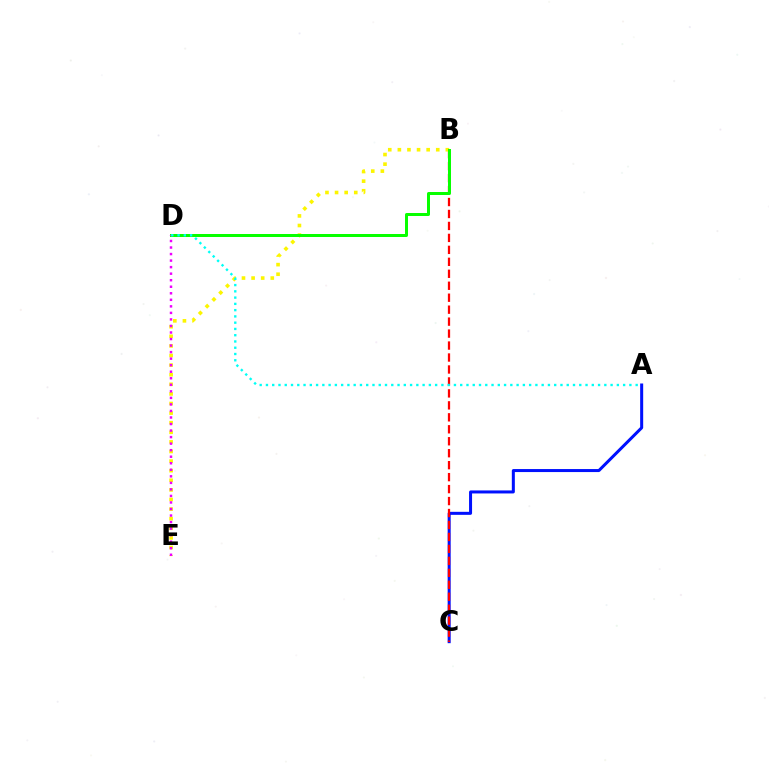{('A', 'C'): [{'color': '#0010ff', 'line_style': 'solid', 'thickness': 2.17}], ('B', 'C'): [{'color': '#ff0000', 'line_style': 'dashed', 'thickness': 1.62}], ('B', 'E'): [{'color': '#fcf500', 'line_style': 'dotted', 'thickness': 2.61}], ('B', 'D'): [{'color': '#08ff00', 'line_style': 'solid', 'thickness': 2.15}], ('D', 'E'): [{'color': '#ee00ff', 'line_style': 'dotted', 'thickness': 1.78}], ('A', 'D'): [{'color': '#00fff6', 'line_style': 'dotted', 'thickness': 1.7}]}